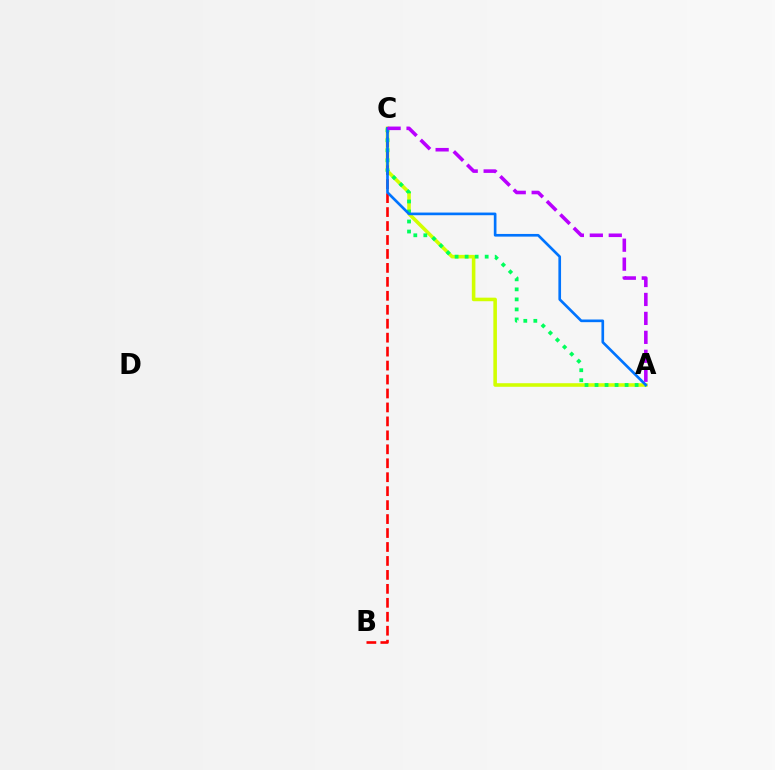{('A', 'C'): [{'color': '#d1ff00', 'line_style': 'solid', 'thickness': 2.57}, {'color': '#00ff5c', 'line_style': 'dotted', 'thickness': 2.72}, {'color': '#0074ff', 'line_style': 'solid', 'thickness': 1.92}, {'color': '#b900ff', 'line_style': 'dashed', 'thickness': 2.57}], ('B', 'C'): [{'color': '#ff0000', 'line_style': 'dashed', 'thickness': 1.9}]}